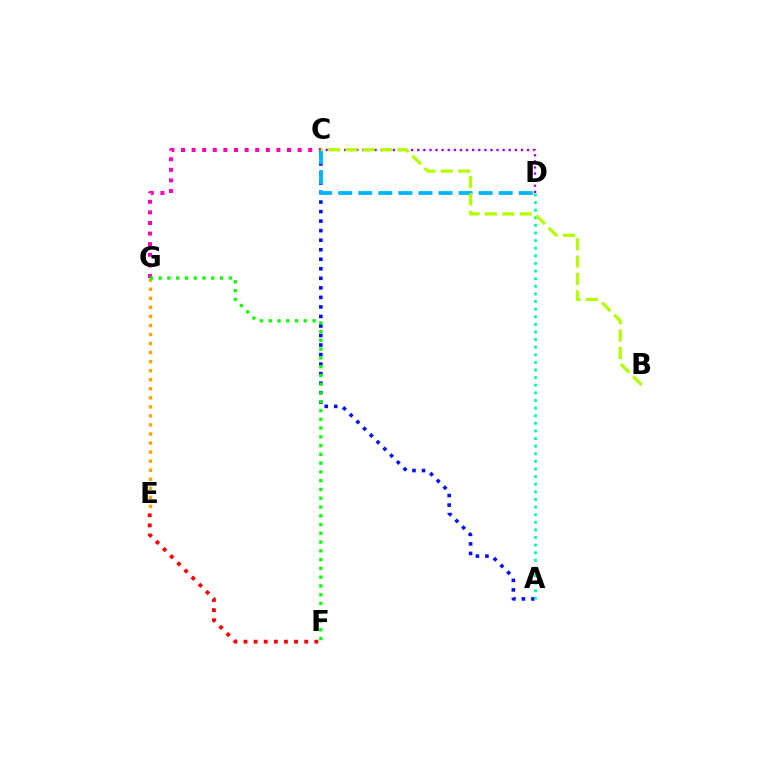{('A', 'C'): [{'color': '#0010ff', 'line_style': 'dotted', 'thickness': 2.59}], ('C', 'D'): [{'color': '#9b00ff', 'line_style': 'dotted', 'thickness': 1.66}, {'color': '#00b5ff', 'line_style': 'dashed', 'thickness': 2.73}], ('C', 'G'): [{'color': '#ff00bd', 'line_style': 'dotted', 'thickness': 2.88}], ('E', 'G'): [{'color': '#ffa500', 'line_style': 'dotted', 'thickness': 2.46}], ('A', 'D'): [{'color': '#00ff9d', 'line_style': 'dotted', 'thickness': 2.07}], ('F', 'G'): [{'color': '#08ff00', 'line_style': 'dotted', 'thickness': 2.38}], ('E', 'F'): [{'color': '#ff0000', 'line_style': 'dotted', 'thickness': 2.75}], ('B', 'C'): [{'color': '#b3ff00', 'line_style': 'dashed', 'thickness': 2.36}]}